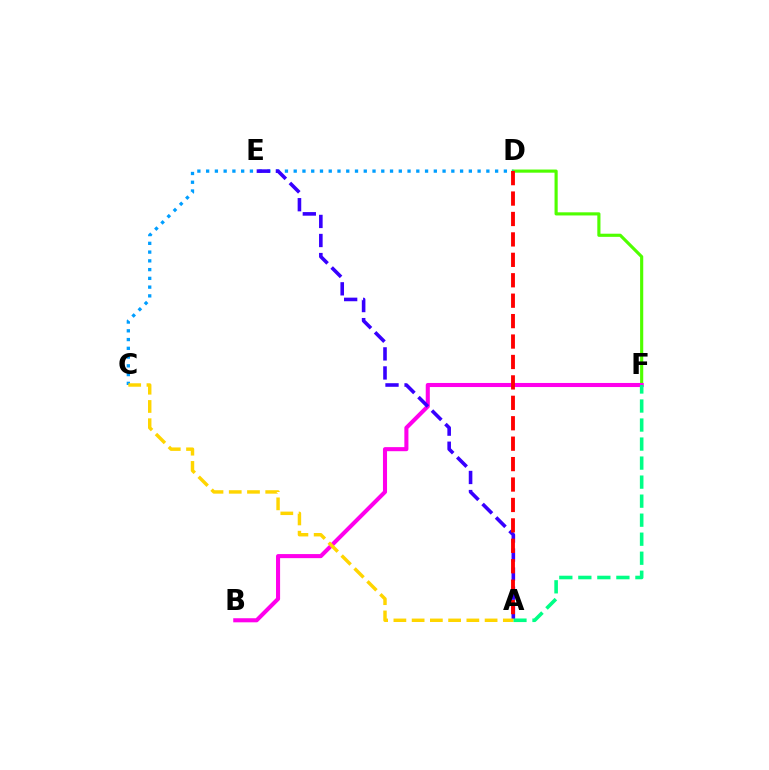{('D', 'F'): [{'color': '#4fff00', 'line_style': 'solid', 'thickness': 2.26}], ('C', 'D'): [{'color': '#009eff', 'line_style': 'dotted', 'thickness': 2.38}], ('B', 'F'): [{'color': '#ff00ed', 'line_style': 'solid', 'thickness': 2.93}], ('A', 'E'): [{'color': '#3700ff', 'line_style': 'dashed', 'thickness': 2.59}], ('A', 'D'): [{'color': '#ff0000', 'line_style': 'dashed', 'thickness': 2.77}], ('A', 'F'): [{'color': '#00ff86', 'line_style': 'dashed', 'thickness': 2.58}], ('A', 'C'): [{'color': '#ffd500', 'line_style': 'dashed', 'thickness': 2.48}]}